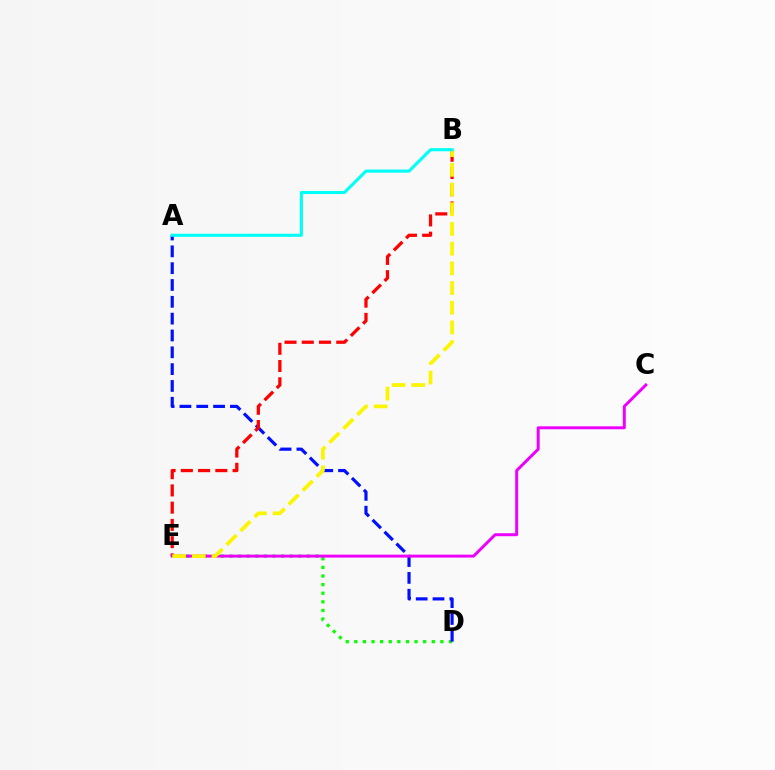{('D', 'E'): [{'color': '#08ff00', 'line_style': 'dotted', 'thickness': 2.34}], ('A', 'D'): [{'color': '#0010ff', 'line_style': 'dashed', 'thickness': 2.29}], ('B', 'E'): [{'color': '#ff0000', 'line_style': 'dashed', 'thickness': 2.34}, {'color': '#fcf500', 'line_style': 'dashed', 'thickness': 2.68}], ('C', 'E'): [{'color': '#ee00ff', 'line_style': 'solid', 'thickness': 2.13}], ('A', 'B'): [{'color': '#00fff6', 'line_style': 'solid', 'thickness': 2.23}]}